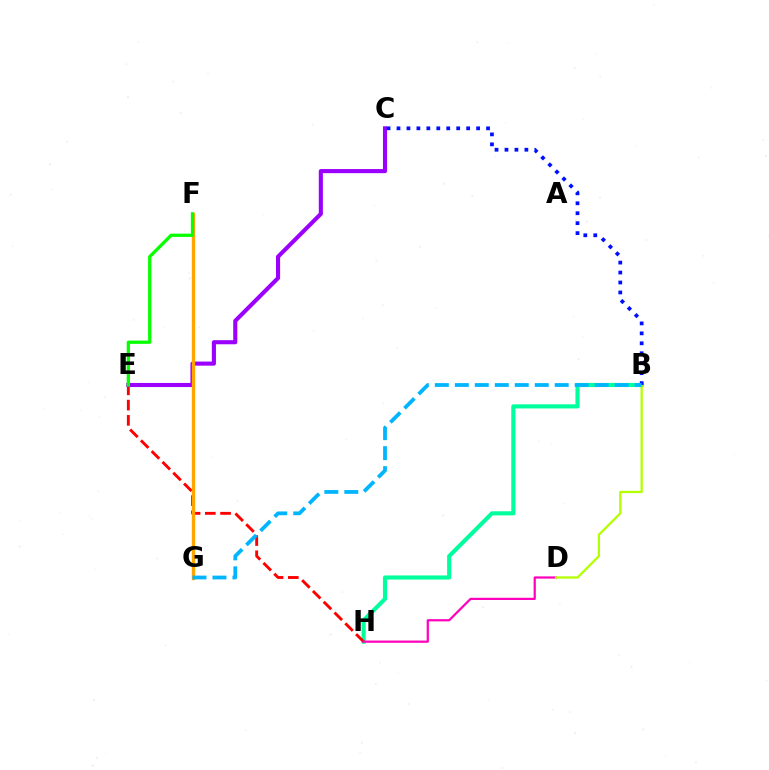{('B', 'H'): [{'color': '#00ff9d', 'line_style': 'solid', 'thickness': 2.96}], ('E', 'H'): [{'color': '#ff0000', 'line_style': 'dashed', 'thickness': 2.07}], ('D', 'H'): [{'color': '#ff00bd', 'line_style': 'solid', 'thickness': 1.6}], ('C', 'E'): [{'color': '#9b00ff', 'line_style': 'solid', 'thickness': 2.96}], ('B', 'D'): [{'color': '#b3ff00', 'line_style': 'solid', 'thickness': 1.64}], ('F', 'G'): [{'color': '#ffa500', 'line_style': 'solid', 'thickness': 2.42}], ('B', 'C'): [{'color': '#0010ff', 'line_style': 'dotted', 'thickness': 2.7}], ('B', 'G'): [{'color': '#00b5ff', 'line_style': 'dashed', 'thickness': 2.71}], ('E', 'F'): [{'color': '#08ff00', 'line_style': 'solid', 'thickness': 2.36}]}